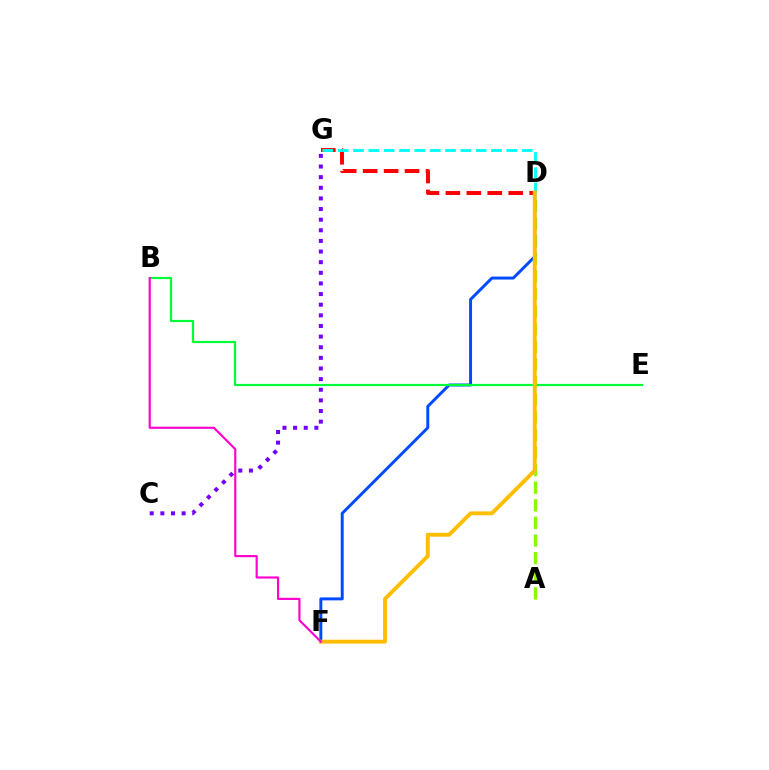{('A', 'D'): [{'color': '#84ff00', 'line_style': 'dashed', 'thickness': 2.39}], ('D', 'G'): [{'color': '#ff0000', 'line_style': 'dashed', 'thickness': 2.85}, {'color': '#00fff6', 'line_style': 'dashed', 'thickness': 2.08}], ('D', 'F'): [{'color': '#004bff', 'line_style': 'solid', 'thickness': 2.13}, {'color': '#ffbd00', 'line_style': 'solid', 'thickness': 2.81}], ('B', 'E'): [{'color': '#00ff39', 'line_style': 'solid', 'thickness': 1.59}], ('B', 'F'): [{'color': '#ff00cf', 'line_style': 'solid', 'thickness': 1.55}], ('C', 'G'): [{'color': '#7200ff', 'line_style': 'dotted', 'thickness': 2.89}]}